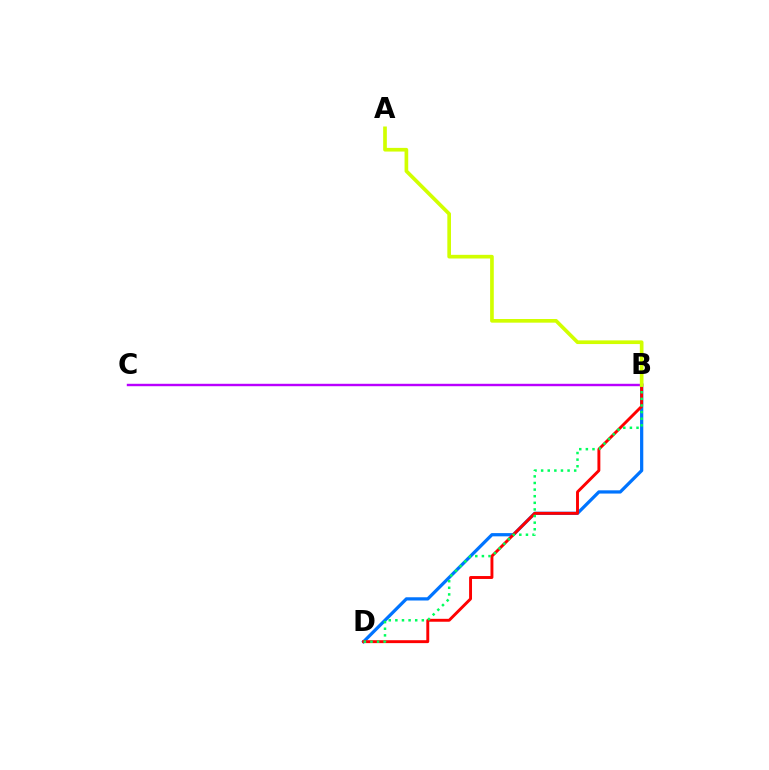{('B', 'D'): [{'color': '#0074ff', 'line_style': 'solid', 'thickness': 2.33}, {'color': '#ff0000', 'line_style': 'solid', 'thickness': 2.1}, {'color': '#00ff5c', 'line_style': 'dotted', 'thickness': 1.8}], ('B', 'C'): [{'color': '#b900ff', 'line_style': 'solid', 'thickness': 1.74}], ('A', 'B'): [{'color': '#d1ff00', 'line_style': 'solid', 'thickness': 2.64}]}